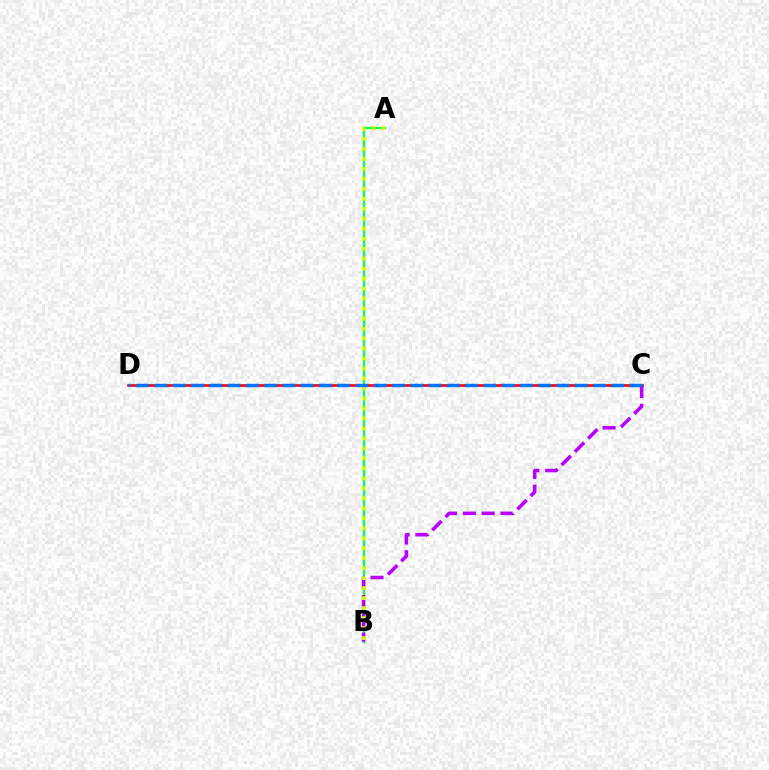{('A', 'B'): [{'color': '#00ff5c', 'line_style': 'solid', 'thickness': 1.59}, {'color': '#d1ff00', 'line_style': 'dotted', 'thickness': 2.71}], ('B', 'C'): [{'color': '#b900ff', 'line_style': 'dashed', 'thickness': 2.55}], ('C', 'D'): [{'color': '#ff0000', 'line_style': 'solid', 'thickness': 1.91}, {'color': '#0074ff', 'line_style': 'dashed', 'thickness': 2.48}]}